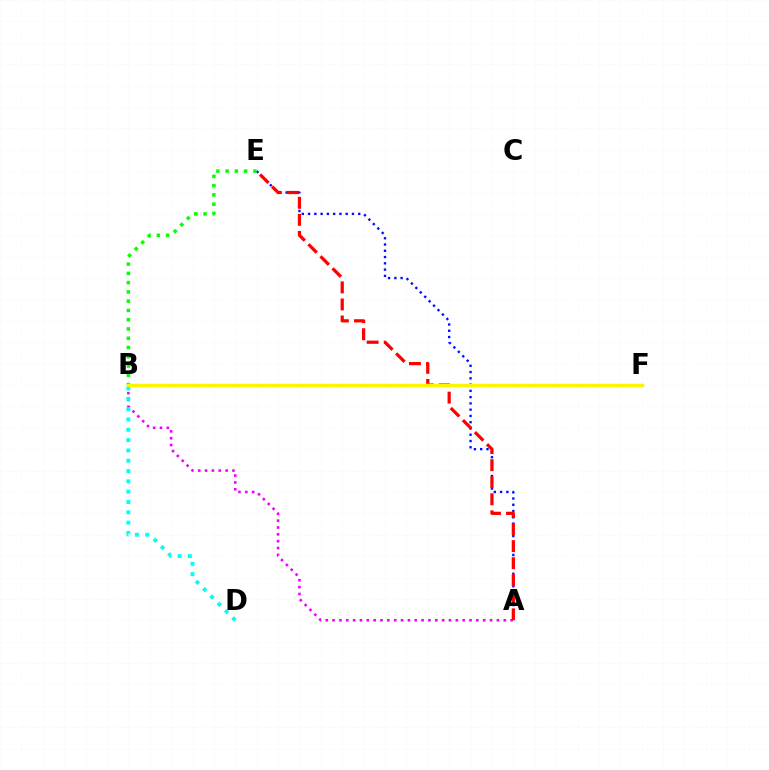{('A', 'B'): [{'color': '#ee00ff', 'line_style': 'dotted', 'thickness': 1.86}], ('A', 'E'): [{'color': '#0010ff', 'line_style': 'dotted', 'thickness': 1.7}, {'color': '#ff0000', 'line_style': 'dashed', 'thickness': 2.32}], ('B', 'E'): [{'color': '#08ff00', 'line_style': 'dotted', 'thickness': 2.52}], ('B', 'D'): [{'color': '#00fff6', 'line_style': 'dotted', 'thickness': 2.8}], ('B', 'F'): [{'color': '#fcf500', 'line_style': 'solid', 'thickness': 2.5}]}